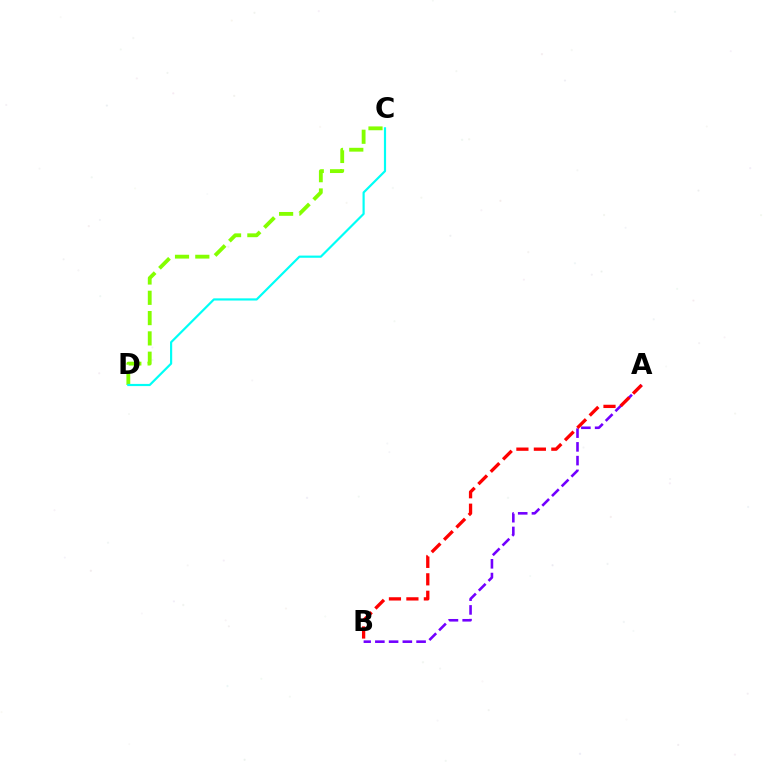{('C', 'D'): [{'color': '#84ff00', 'line_style': 'dashed', 'thickness': 2.76}, {'color': '#00fff6', 'line_style': 'solid', 'thickness': 1.57}], ('A', 'B'): [{'color': '#7200ff', 'line_style': 'dashed', 'thickness': 1.87}, {'color': '#ff0000', 'line_style': 'dashed', 'thickness': 2.37}]}